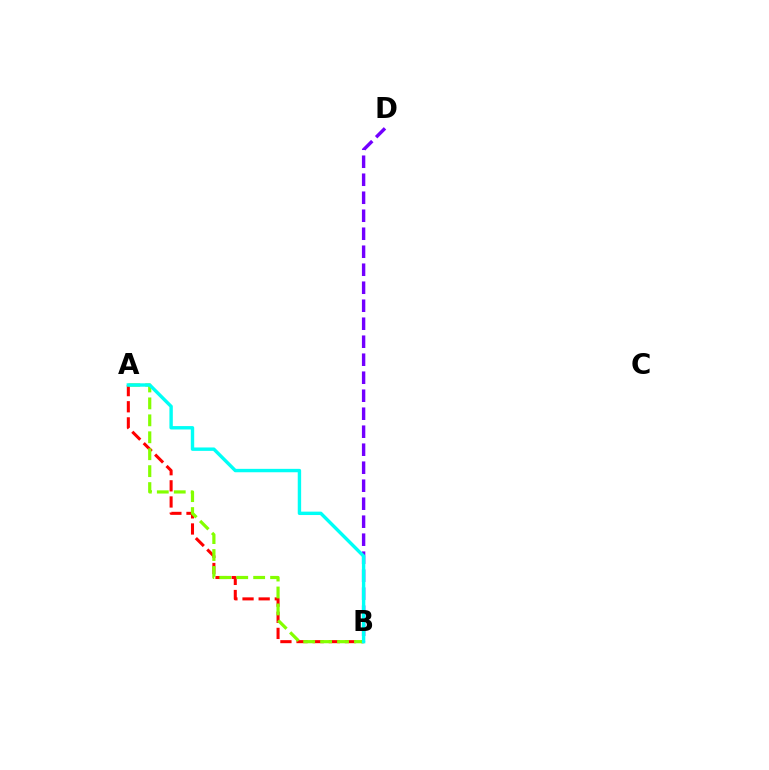{('A', 'B'): [{'color': '#ff0000', 'line_style': 'dashed', 'thickness': 2.19}, {'color': '#84ff00', 'line_style': 'dashed', 'thickness': 2.3}, {'color': '#00fff6', 'line_style': 'solid', 'thickness': 2.45}], ('B', 'D'): [{'color': '#7200ff', 'line_style': 'dashed', 'thickness': 2.44}]}